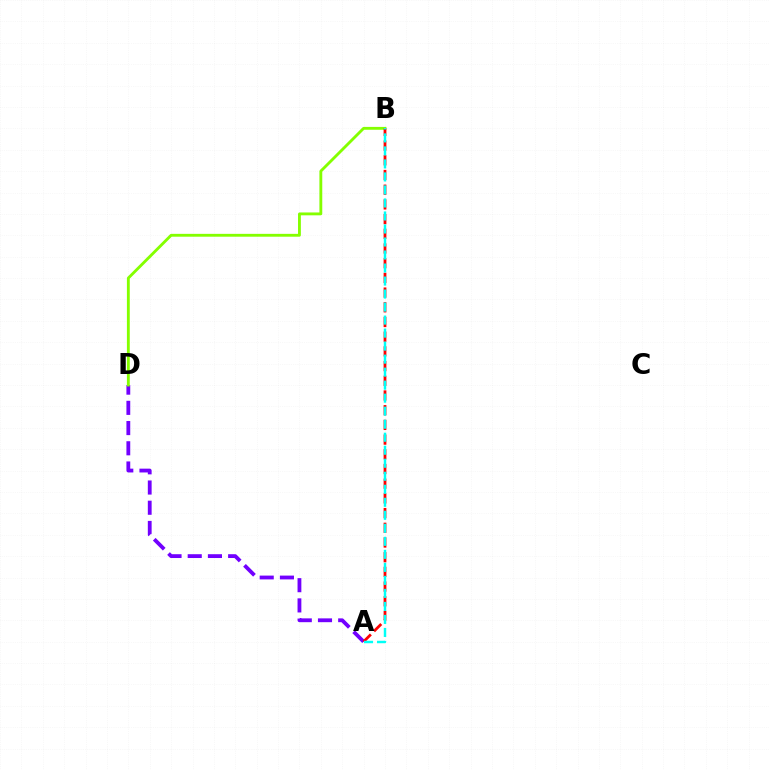{('A', 'D'): [{'color': '#7200ff', 'line_style': 'dashed', 'thickness': 2.75}], ('B', 'D'): [{'color': '#84ff00', 'line_style': 'solid', 'thickness': 2.05}], ('A', 'B'): [{'color': '#ff0000', 'line_style': 'dashed', 'thickness': 2.0}, {'color': '#00fff6', 'line_style': 'dashed', 'thickness': 1.77}]}